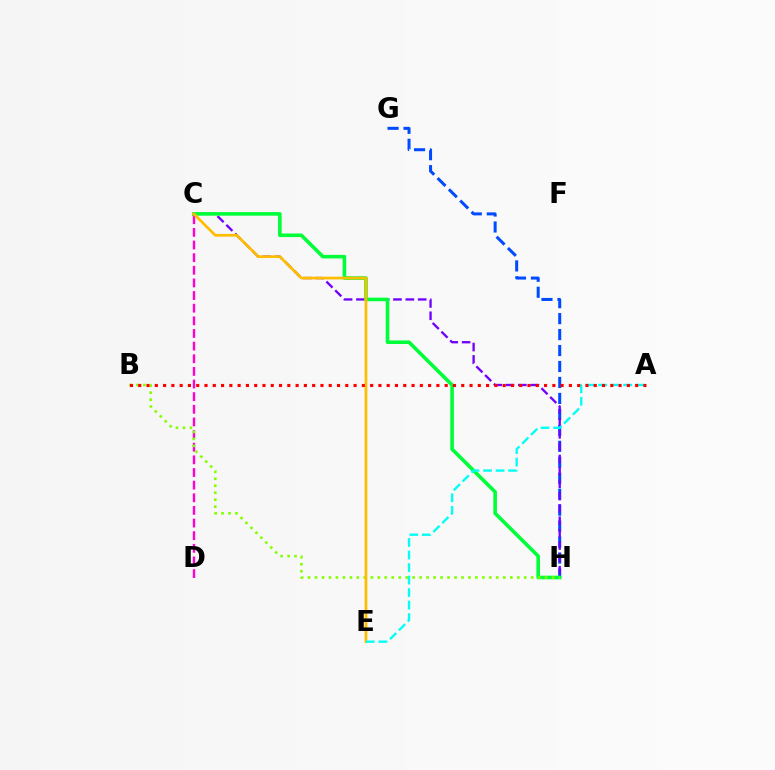{('G', 'H'): [{'color': '#004bff', 'line_style': 'dashed', 'thickness': 2.17}], ('C', 'H'): [{'color': '#7200ff', 'line_style': 'dashed', 'thickness': 1.68}, {'color': '#00ff39', 'line_style': 'solid', 'thickness': 2.59}], ('C', 'D'): [{'color': '#ff00cf', 'line_style': 'dashed', 'thickness': 1.72}], ('B', 'H'): [{'color': '#84ff00', 'line_style': 'dotted', 'thickness': 1.89}], ('C', 'E'): [{'color': '#ffbd00', 'line_style': 'solid', 'thickness': 1.96}], ('A', 'E'): [{'color': '#00fff6', 'line_style': 'dashed', 'thickness': 1.7}], ('A', 'B'): [{'color': '#ff0000', 'line_style': 'dotted', 'thickness': 2.25}]}